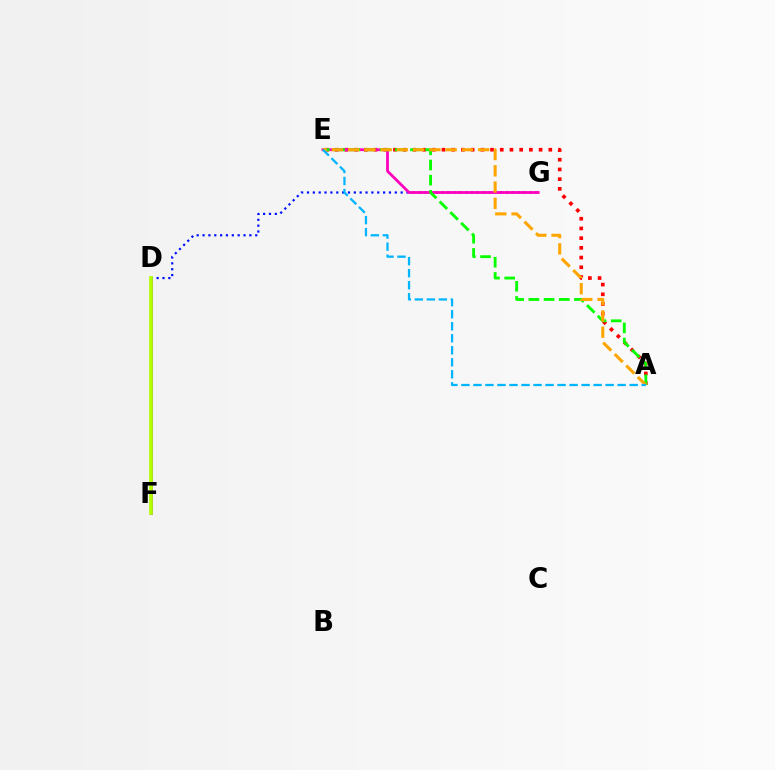{('A', 'E'): [{'color': '#ff0000', 'line_style': 'dotted', 'thickness': 2.64}, {'color': '#08ff00', 'line_style': 'dashed', 'thickness': 2.06}, {'color': '#ffa500', 'line_style': 'dashed', 'thickness': 2.21}, {'color': '#00b5ff', 'line_style': 'dashed', 'thickness': 1.63}], ('D', 'F'): [{'color': '#9b00ff', 'line_style': 'solid', 'thickness': 2.08}, {'color': '#00ff9d', 'line_style': 'dotted', 'thickness': 1.72}, {'color': '#b3ff00', 'line_style': 'solid', 'thickness': 2.66}], ('D', 'G'): [{'color': '#0010ff', 'line_style': 'dotted', 'thickness': 1.59}], ('E', 'G'): [{'color': '#ff00bd', 'line_style': 'solid', 'thickness': 2.0}]}